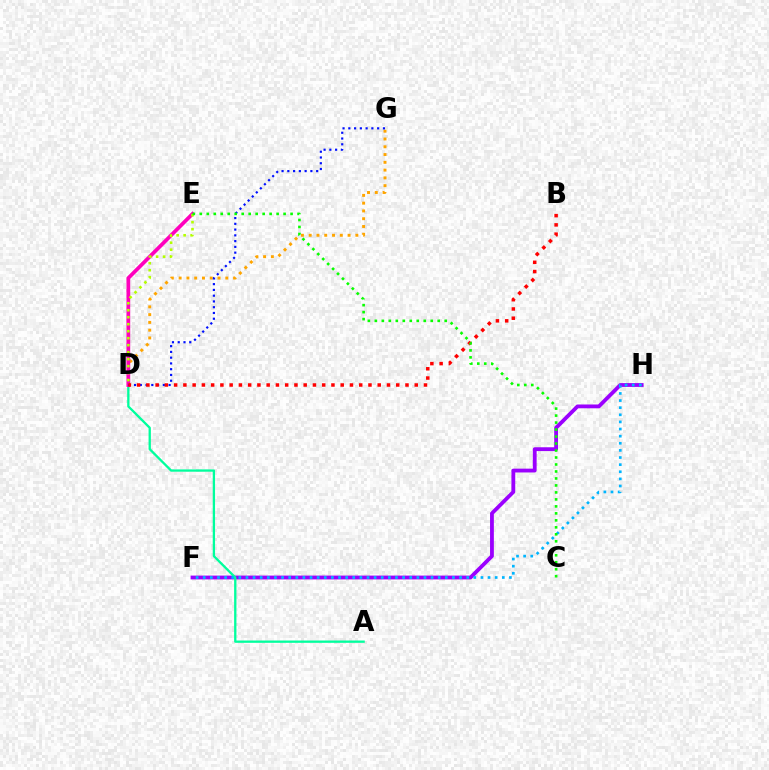{('D', 'G'): [{'color': '#ffa500', 'line_style': 'dotted', 'thickness': 2.11}, {'color': '#0010ff', 'line_style': 'dotted', 'thickness': 1.57}], ('F', 'H'): [{'color': '#9b00ff', 'line_style': 'solid', 'thickness': 2.74}, {'color': '#00b5ff', 'line_style': 'dotted', 'thickness': 1.93}], ('A', 'D'): [{'color': '#00ff9d', 'line_style': 'solid', 'thickness': 1.66}], ('D', 'E'): [{'color': '#ff00bd', 'line_style': 'solid', 'thickness': 2.69}, {'color': '#b3ff00', 'line_style': 'dotted', 'thickness': 1.9}], ('B', 'D'): [{'color': '#ff0000', 'line_style': 'dotted', 'thickness': 2.51}], ('C', 'E'): [{'color': '#08ff00', 'line_style': 'dotted', 'thickness': 1.9}]}